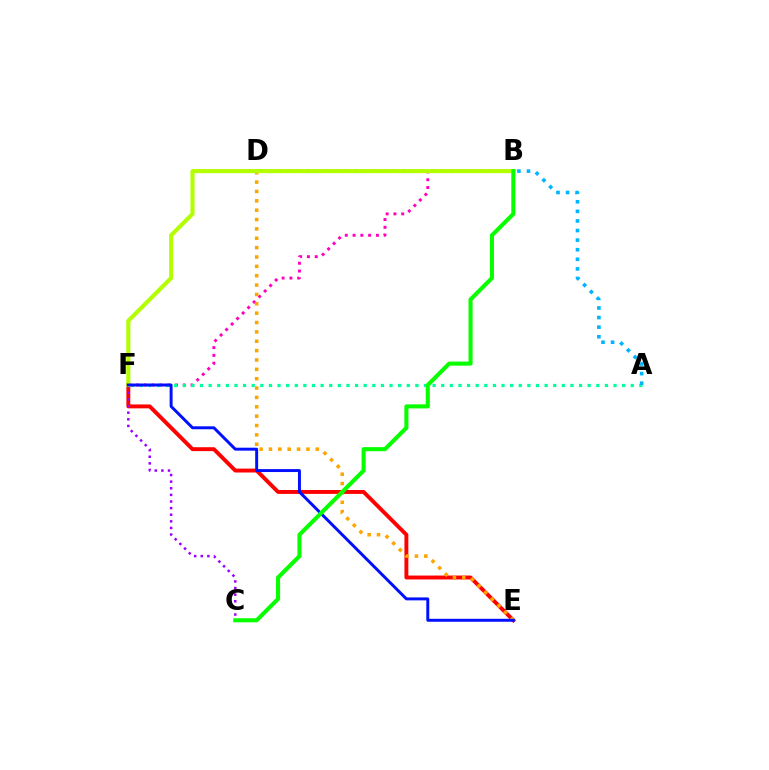{('E', 'F'): [{'color': '#ff0000', 'line_style': 'solid', 'thickness': 2.81}, {'color': '#0010ff', 'line_style': 'solid', 'thickness': 2.12}], ('C', 'F'): [{'color': '#9b00ff', 'line_style': 'dotted', 'thickness': 1.8}], ('B', 'F'): [{'color': '#ff00bd', 'line_style': 'dotted', 'thickness': 2.11}, {'color': '#b3ff00', 'line_style': 'solid', 'thickness': 2.95}], ('D', 'E'): [{'color': '#ffa500', 'line_style': 'dotted', 'thickness': 2.54}], ('A', 'F'): [{'color': '#00ff9d', 'line_style': 'dotted', 'thickness': 2.34}], ('A', 'D'): [{'color': '#00b5ff', 'line_style': 'dotted', 'thickness': 2.61}], ('B', 'C'): [{'color': '#08ff00', 'line_style': 'solid', 'thickness': 2.93}]}